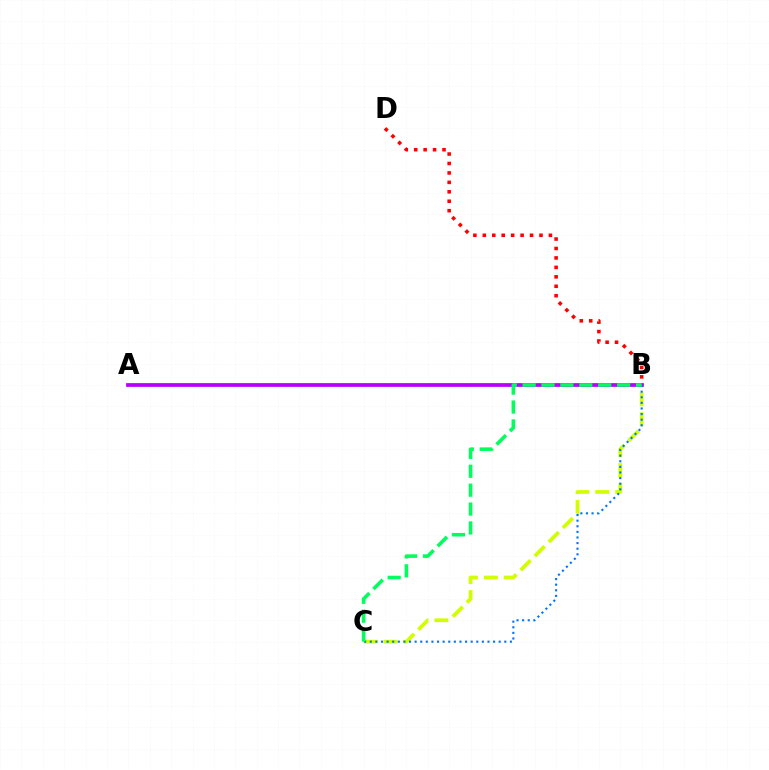{('B', 'C'): [{'color': '#d1ff00', 'line_style': 'dashed', 'thickness': 2.71}, {'color': '#0074ff', 'line_style': 'dotted', 'thickness': 1.52}, {'color': '#00ff5c', 'line_style': 'dashed', 'thickness': 2.57}], ('B', 'D'): [{'color': '#ff0000', 'line_style': 'dotted', 'thickness': 2.57}], ('A', 'B'): [{'color': '#b900ff', 'line_style': 'solid', 'thickness': 2.7}]}